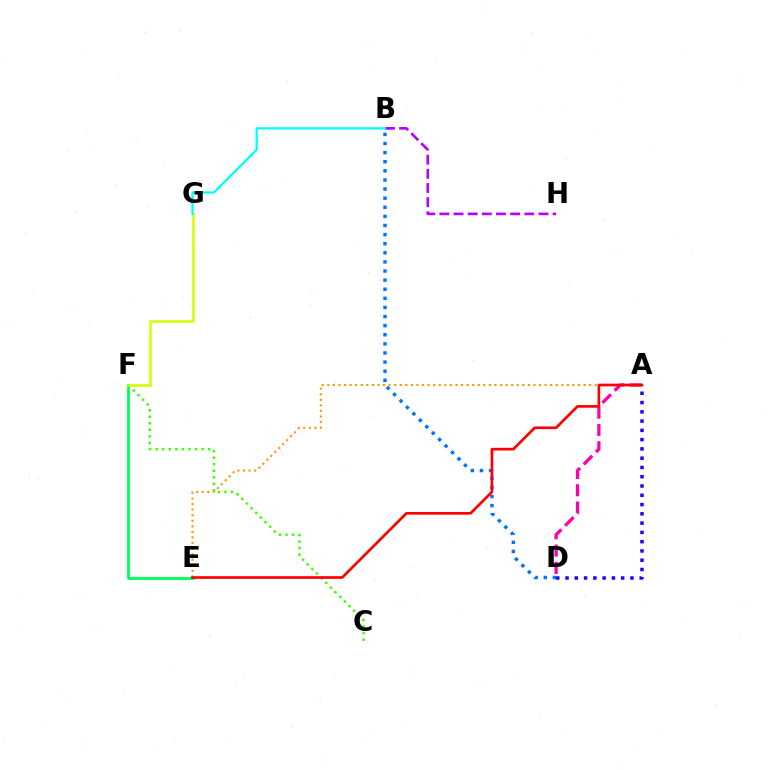{('A', 'E'): [{'color': '#ff9400', 'line_style': 'dotted', 'thickness': 1.51}, {'color': '#ff0000', 'line_style': 'solid', 'thickness': 1.93}], ('A', 'D'): [{'color': '#2500ff', 'line_style': 'dotted', 'thickness': 2.52}, {'color': '#ff00ac', 'line_style': 'dashed', 'thickness': 2.35}], ('C', 'F'): [{'color': '#3dff00', 'line_style': 'dotted', 'thickness': 1.78}], ('B', 'H'): [{'color': '#b900ff', 'line_style': 'dashed', 'thickness': 1.92}], ('B', 'D'): [{'color': '#0074ff', 'line_style': 'dotted', 'thickness': 2.47}], ('E', 'F'): [{'color': '#00ff5c', 'line_style': 'solid', 'thickness': 2.06}], ('F', 'G'): [{'color': '#d1ff00', 'line_style': 'solid', 'thickness': 1.84}], ('B', 'G'): [{'color': '#00fff6', 'line_style': 'solid', 'thickness': 1.64}]}